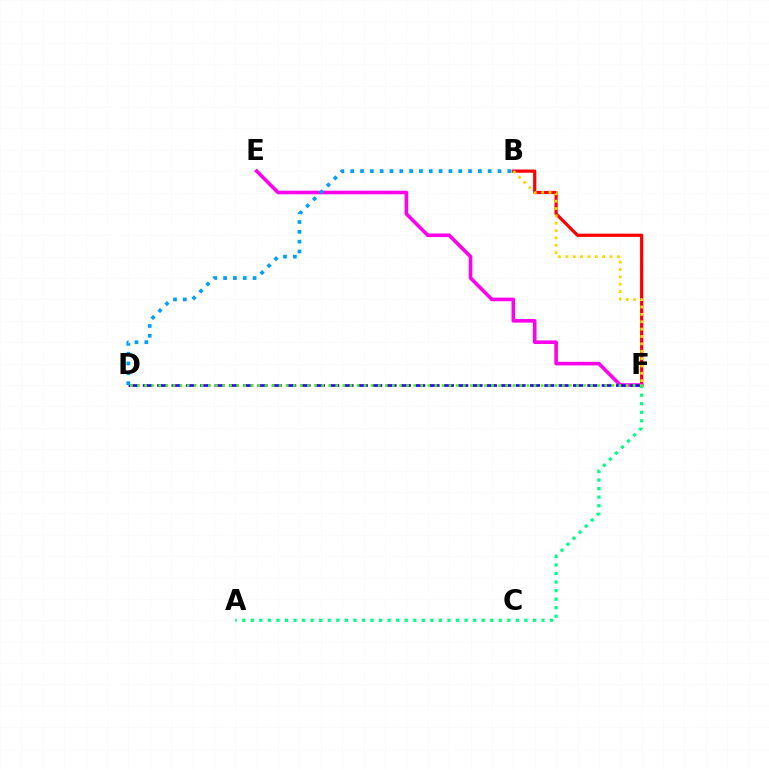{('B', 'F'): [{'color': '#ff0000', 'line_style': 'solid', 'thickness': 2.32}, {'color': '#ffd500', 'line_style': 'dotted', 'thickness': 2.0}], ('E', 'F'): [{'color': '#ff00ed', 'line_style': 'solid', 'thickness': 2.59}], ('A', 'F'): [{'color': '#00ff86', 'line_style': 'dotted', 'thickness': 2.32}], ('D', 'F'): [{'color': '#3700ff', 'line_style': 'dashed', 'thickness': 1.95}, {'color': '#4fff00', 'line_style': 'dotted', 'thickness': 1.92}], ('B', 'D'): [{'color': '#009eff', 'line_style': 'dotted', 'thickness': 2.67}]}